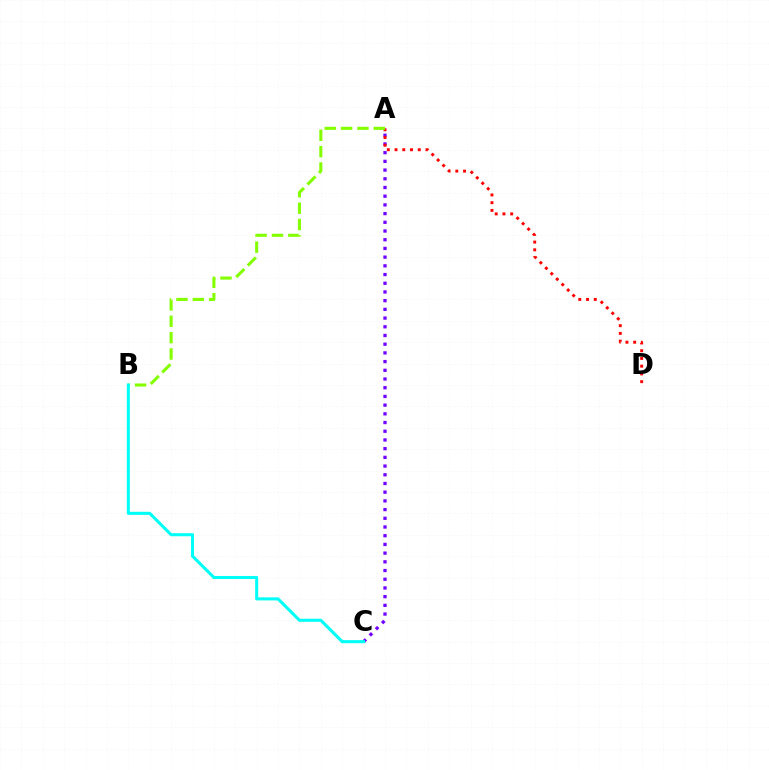{('A', 'C'): [{'color': '#7200ff', 'line_style': 'dotted', 'thickness': 2.37}], ('A', 'D'): [{'color': '#ff0000', 'line_style': 'dotted', 'thickness': 2.1}], ('A', 'B'): [{'color': '#84ff00', 'line_style': 'dashed', 'thickness': 2.22}], ('B', 'C'): [{'color': '#00fff6', 'line_style': 'solid', 'thickness': 2.2}]}